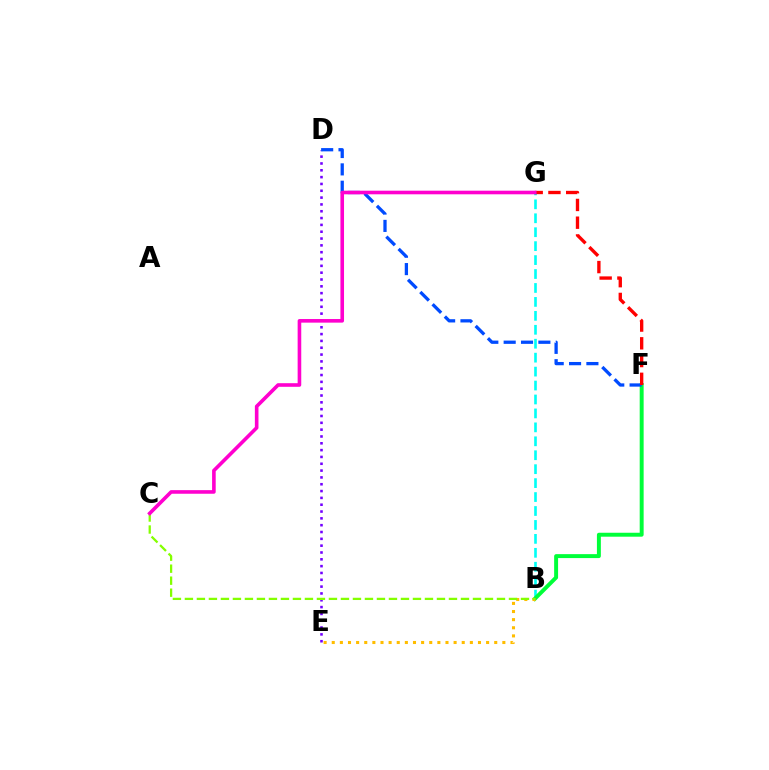{('B', 'G'): [{'color': '#00fff6', 'line_style': 'dashed', 'thickness': 1.89}], ('B', 'F'): [{'color': '#00ff39', 'line_style': 'solid', 'thickness': 2.84}], ('D', 'E'): [{'color': '#7200ff', 'line_style': 'dotted', 'thickness': 1.85}], ('D', 'F'): [{'color': '#004bff', 'line_style': 'dashed', 'thickness': 2.36}], ('F', 'G'): [{'color': '#ff0000', 'line_style': 'dashed', 'thickness': 2.41}], ('B', 'E'): [{'color': '#ffbd00', 'line_style': 'dotted', 'thickness': 2.21}], ('B', 'C'): [{'color': '#84ff00', 'line_style': 'dashed', 'thickness': 1.63}], ('C', 'G'): [{'color': '#ff00cf', 'line_style': 'solid', 'thickness': 2.6}]}